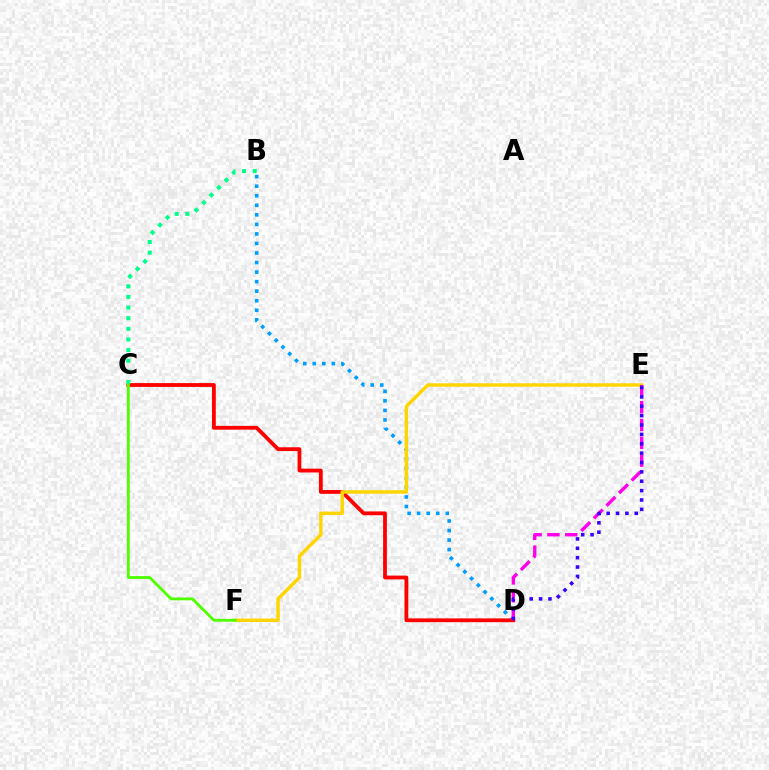{('B', 'D'): [{'color': '#009eff', 'line_style': 'dotted', 'thickness': 2.59}], ('C', 'D'): [{'color': '#ff0000', 'line_style': 'solid', 'thickness': 2.74}], ('E', 'F'): [{'color': '#ffd500', 'line_style': 'solid', 'thickness': 2.47}], ('D', 'E'): [{'color': '#ff00ed', 'line_style': 'dashed', 'thickness': 2.42}, {'color': '#3700ff', 'line_style': 'dotted', 'thickness': 2.55}], ('B', 'C'): [{'color': '#00ff86', 'line_style': 'dotted', 'thickness': 2.89}], ('C', 'F'): [{'color': '#4fff00', 'line_style': 'solid', 'thickness': 2.03}]}